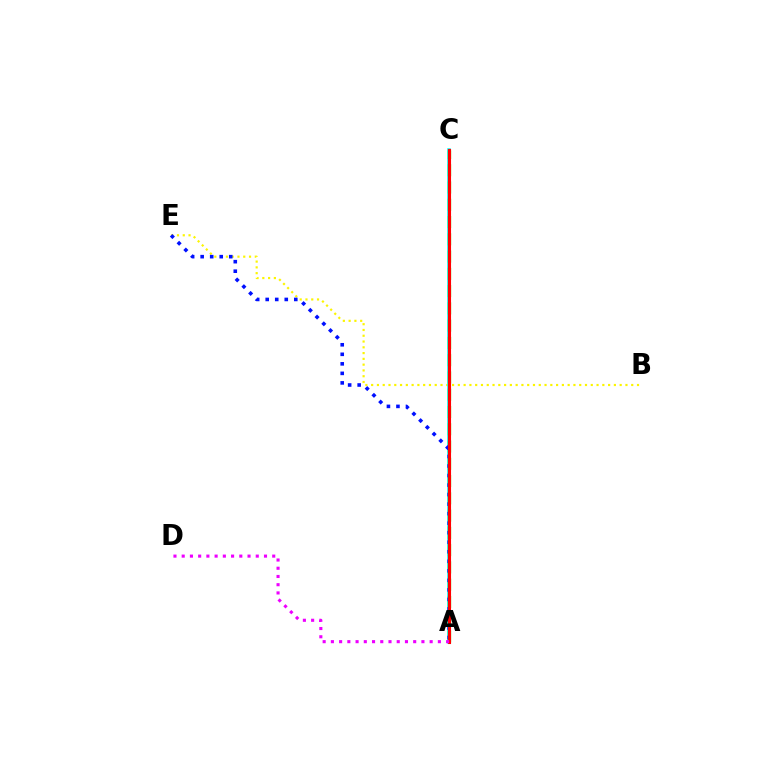{('B', 'E'): [{'color': '#fcf500', 'line_style': 'dotted', 'thickness': 1.57}], ('A', 'C'): [{'color': '#00fff6', 'line_style': 'solid', 'thickness': 2.55}, {'color': '#08ff00', 'line_style': 'dashed', 'thickness': 2.35}, {'color': '#ff0000', 'line_style': 'solid', 'thickness': 2.23}], ('A', 'E'): [{'color': '#0010ff', 'line_style': 'dotted', 'thickness': 2.59}], ('A', 'D'): [{'color': '#ee00ff', 'line_style': 'dotted', 'thickness': 2.24}]}